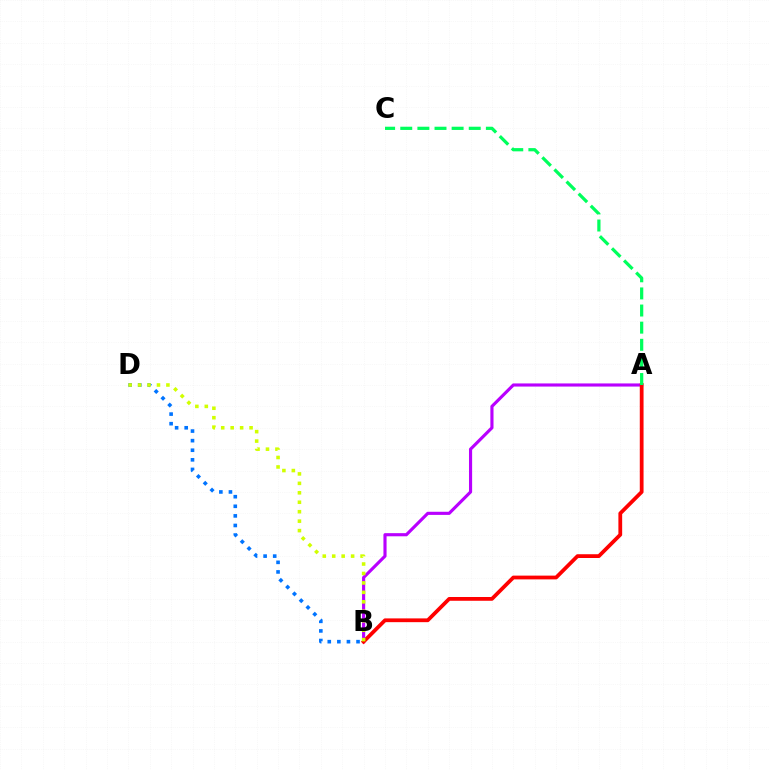{('A', 'B'): [{'color': '#b900ff', 'line_style': 'solid', 'thickness': 2.26}, {'color': '#ff0000', 'line_style': 'solid', 'thickness': 2.71}], ('A', 'C'): [{'color': '#00ff5c', 'line_style': 'dashed', 'thickness': 2.33}], ('B', 'D'): [{'color': '#0074ff', 'line_style': 'dotted', 'thickness': 2.61}, {'color': '#d1ff00', 'line_style': 'dotted', 'thickness': 2.57}]}